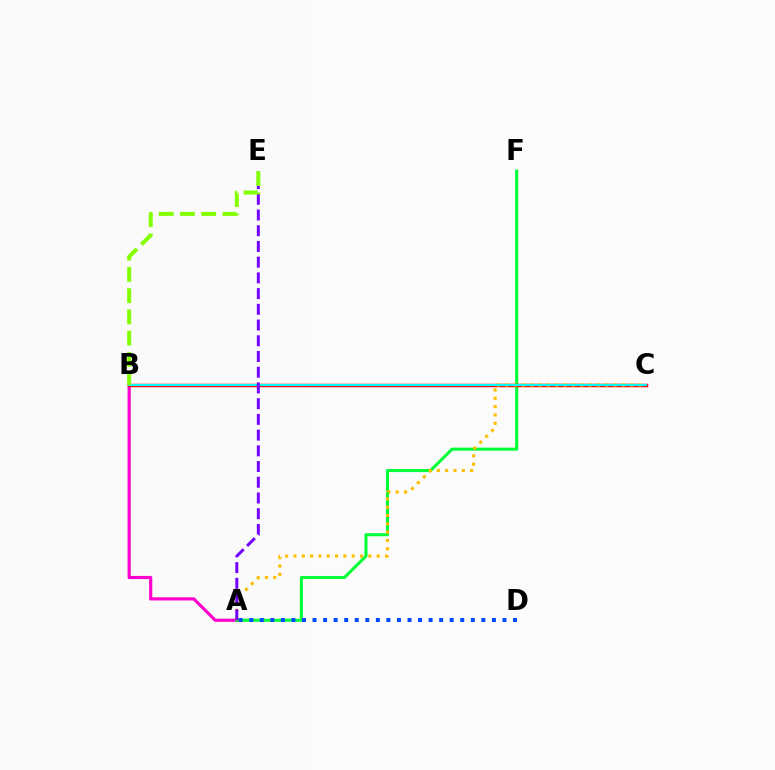{('A', 'B'): [{'color': '#ff00cf', 'line_style': 'solid', 'thickness': 2.27}], ('A', 'F'): [{'color': '#00ff39', 'line_style': 'solid', 'thickness': 2.2}], ('B', 'C'): [{'color': '#ff0000', 'line_style': 'solid', 'thickness': 2.51}, {'color': '#00fff6', 'line_style': 'solid', 'thickness': 1.51}], ('A', 'C'): [{'color': '#ffbd00', 'line_style': 'dotted', 'thickness': 2.26}], ('A', 'D'): [{'color': '#004bff', 'line_style': 'dotted', 'thickness': 2.87}], ('A', 'E'): [{'color': '#7200ff', 'line_style': 'dashed', 'thickness': 2.14}], ('B', 'E'): [{'color': '#84ff00', 'line_style': 'dashed', 'thickness': 2.89}]}